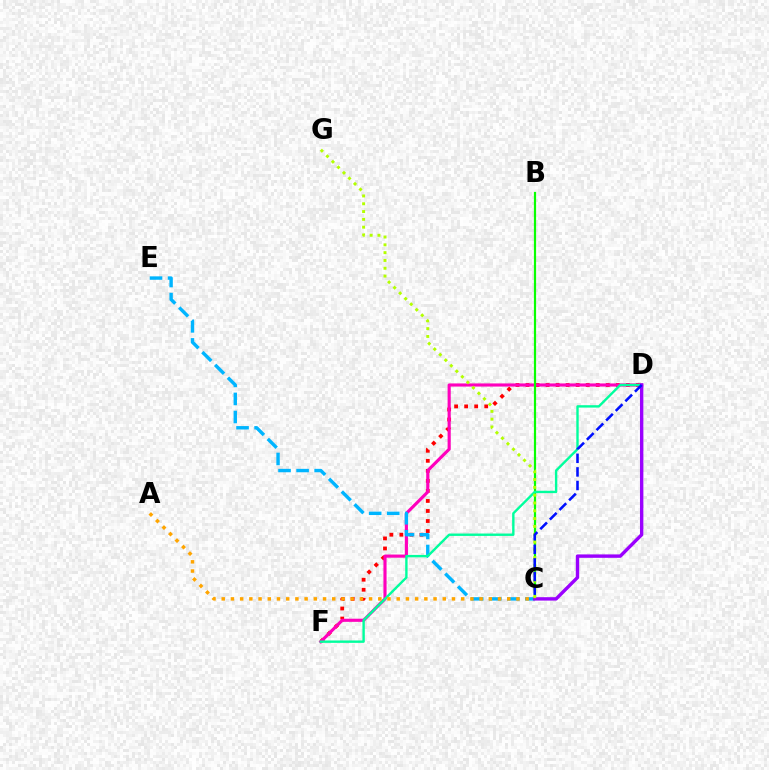{('D', 'F'): [{'color': '#ff0000', 'line_style': 'dotted', 'thickness': 2.73}, {'color': '#ff00bd', 'line_style': 'solid', 'thickness': 2.26}, {'color': '#00ff9d', 'line_style': 'solid', 'thickness': 1.72}], ('B', 'C'): [{'color': '#08ff00', 'line_style': 'solid', 'thickness': 1.59}], ('C', 'E'): [{'color': '#00b5ff', 'line_style': 'dashed', 'thickness': 2.45}], ('C', 'D'): [{'color': '#9b00ff', 'line_style': 'solid', 'thickness': 2.45}, {'color': '#0010ff', 'line_style': 'dashed', 'thickness': 1.85}], ('A', 'C'): [{'color': '#ffa500', 'line_style': 'dotted', 'thickness': 2.5}], ('C', 'G'): [{'color': '#b3ff00', 'line_style': 'dotted', 'thickness': 2.12}]}